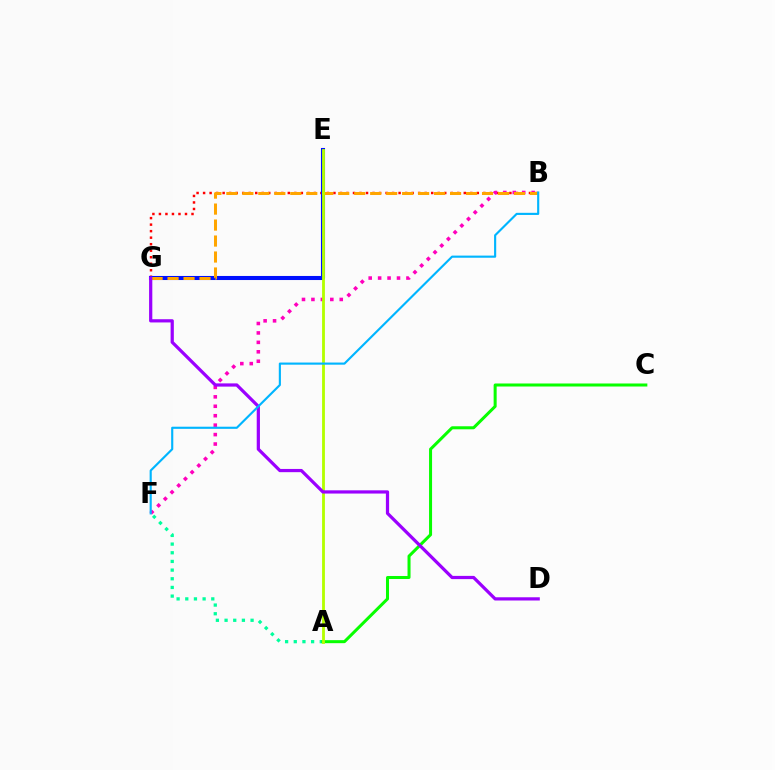{('B', 'G'): [{'color': '#ff0000', 'line_style': 'dotted', 'thickness': 1.77}, {'color': '#ffa500', 'line_style': 'dashed', 'thickness': 2.17}], ('A', 'F'): [{'color': '#00ff9d', 'line_style': 'dotted', 'thickness': 2.36}], ('A', 'C'): [{'color': '#08ff00', 'line_style': 'solid', 'thickness': 2.17}], ('E', 'G'): [{'color': '#0010ff', 'line_style': 'solid', 'thickness': 2.93}], ('B', 'F'): [{'color': '#ff00bd', 'line_style': 'dotted', 'thickness': 2.56}, {'color': '#00b5ff', 'line_style': 'solid', 'thickness': 1.54}], ('A', 'E'): [{'color': '#b3ff00', 'line_style': 'solid', 'thickness': 2.04}], ('D', 'G'): [{'color': '#9b00ff', 'line_style': 'solid', 'thickness': 2.32}]}